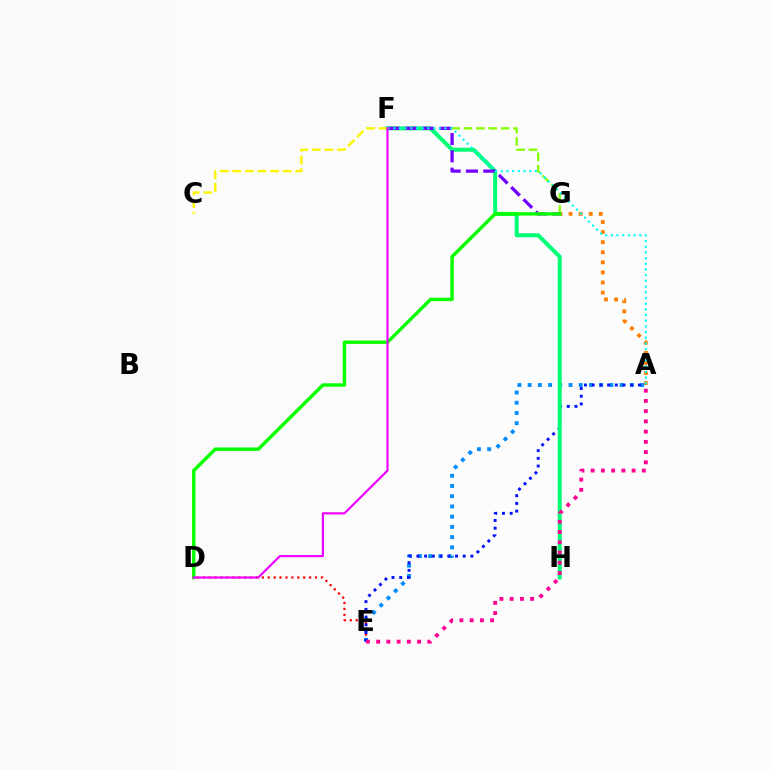{('D', 'E'): [{'color': '#ff0000', 'line_style': 'dotted', 'thickness': 1.61}], ('A', 'G'): [{'color': '#ff7c00', 'line_style': 'dotted', 'thickness': 2.74}], ('A', 'E'): [{'color': '#008cff', 'line_style': 'dotted', 'thickness': 2.78}, {'color': '#0010ff', 'line_style': 'dotted', 'thickness': 2.1}, {'color': '#ff0094', 'line_style': 'dotted', 'thickness': 2.78}], ('F', 'G'): [{'color': '#84ff00', 'line_style': 'dashed', 'thickness': 1.68}, {'color': '#7200ff', 'line_style': 'dashed', 'thickness': 2.35}], ('F', 'H'): [{'color': '#00ff74', 'line_style': 'solid', 'thickness': 2.86}], ('C', 'F'): [{'color': '#fcf500', 'line_style': 'dashed', 'thickness': 1.71}], ('D', 'G'): [{'color': '#08ff00', 'line_style': 'solid', 'thickness': 2.46}], ('A', 'F'): [{'color': '#00fff6', 'line_style': 'dotted', 'thickness': 1.55}], ('D', 'F'): [{'color': '#ee00ff', 'line_style': 'solid', 'thickness': 1.55}]}